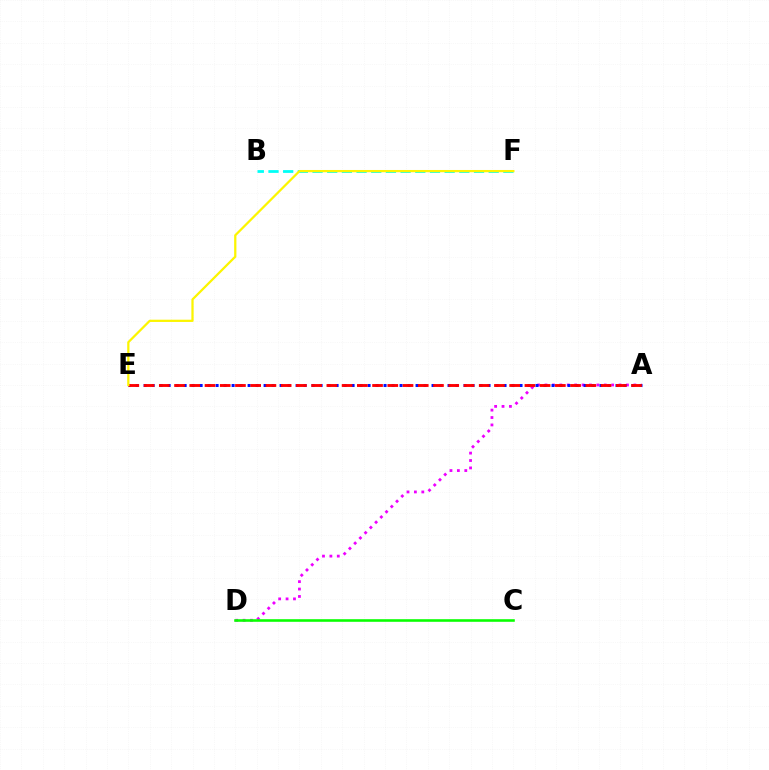{('A', 'D'): [{'color': '#ee00ff', 'line_style': 'dotted', 'thickness': 2.01}], ('A', 'E'): [{'color': '#0010ff', 'line_style': 'dotted', 'thickness': 2.17}, {'color': '#ff0000', 'line_style': 'dashed', 'thickness': 2.07}], ('C', 'D'): [{'color': '#08ff00', 'line_style': 'solid', 'thickness': 1.86}], ('B', 'F'): [{'color': '#00fff6', 'line_style': 'dashed', 'thickness': 1.99}], ('E', 'F'): [{'color': '#fcf500', 'line_style': 'solid', 'thickness': 1.62}]}